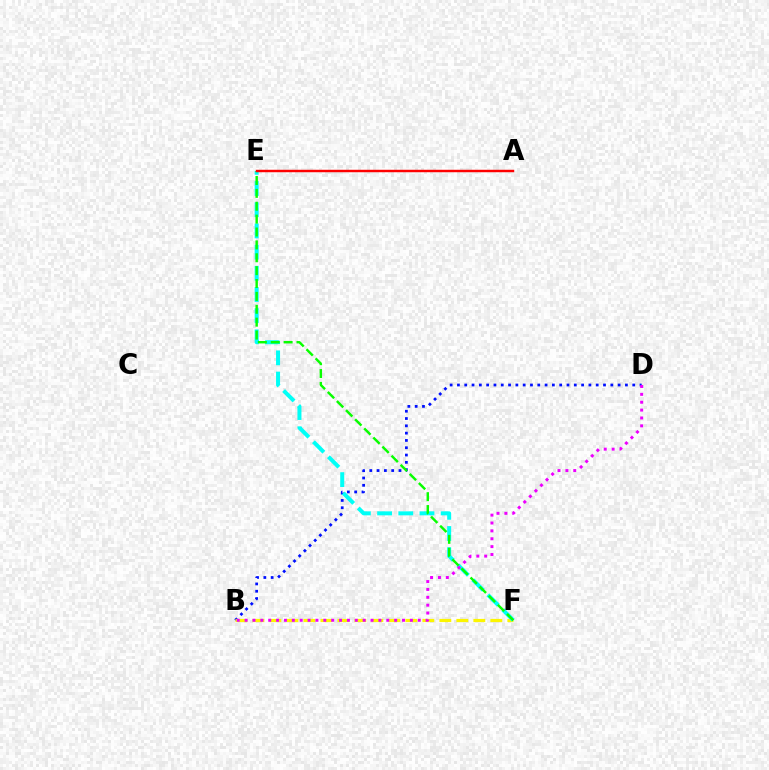{('B', 'D'): [{'color': '#0010ff', 'line_style': 'dotted', 'thickness': 1.98}, {'color': '#ee00ff', 'line_style': 'dotted', 'thickness': 2.14}], ('B', 'F'): [{'color': '#fcf500', 'line_style': 'dashed', 'thickness': 2.31}], ('E', 'F'): [{'color': '#00fff6', 'line_style': 'dashed', 'thickness': 2.88}, {'color': '#08ff00', 'line_style': 'dashed', 'thickness': 1.75}], ('A', 'E'): [{'color': '#ff0000', 'line_style': 'solid', 'thickness': 1.77}]}